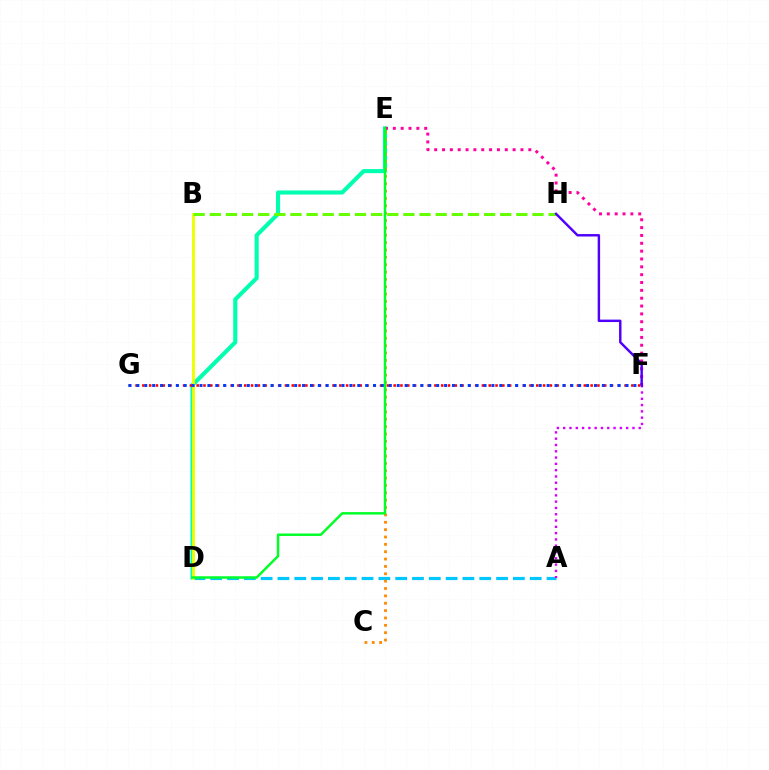{('D', 'E'): [{'color': '#00ffaf', 'line_style': 'solid', 'thickness': 2.95}, {'color': '#00ff27', 'line_style': 'solid', 'thickness': 1.77}], ('E', 'F'): [{'color': '#ff00a0', 'line_style': 'dotted', 'thickness': 2.13}], ('A', 'D'): [{'color': '#00c7ff', 'line_style': 'dashed', 'thickness': 2.28}], ('B', 'D'): [{'color': '#eeff00', 'line_style': 'solid', 'thickness': 2.08}], ('C', 'E'): [{'color': '#ff8800', 'line_style': 'dotted', 'thickness': 2.0}], ('F', 'G'): [{'color': '#ff0000', 'line_style': 'dotted', 'thickness': 1.85}, {'color': '#003fff', 'line_style': 'dotted', 'thickness': 2.14}], ('A', 'F'): [{'color': '#d600ff', 'line_style': 'dotted', 'thickness': 1.71}], ('B', 'H'): [{'color': '#66ff00', 'line_style': 'dashed', 'thickness': 2.19}], ('F', 'H'): [{'color': '#4f00ff', 'line_style': 'solid', 'thickness': 1.75}]}